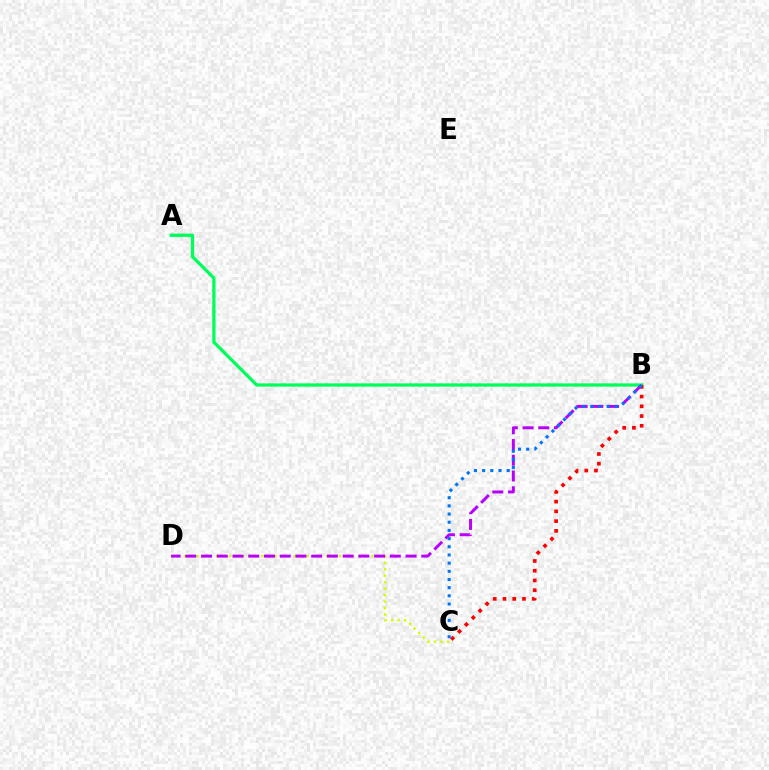{('A', 'B'): [{'color': '#00ff5c', 'line_style': 'solid', 'thickness': 2.37}], ('C', 'D'): [{'color': '#d1ff00', 'line_style': 'dotted', 'thickness': 1.76}], ('B', 'D'): [{'color': '#b900ff', 'line_style': 'dashed', 'thickness': 2.14}], ('B', 'C'): [{'color': '#ff0000', 'line_style': 'dotted', 'thickness': 2.65}, {'color': '#0074ff', 'line_style': 'dotted', 'thickness': 2.22}]}